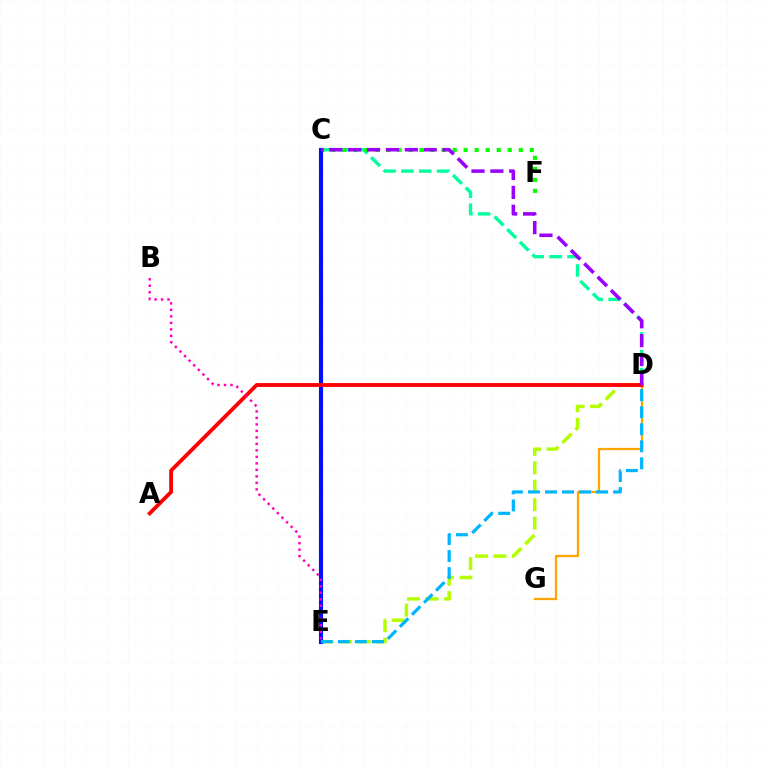{('C', 'D'): [{'color': '#00ff9d', 'line_style': 'dashed', 'thickness': 2.42}, {'color': '#9b00ff', 'line_style': 'dashed', 'thickness': 2.56}], ('D', 'G'): [{'color': '#ffa500', 'line_style': 'solid', 'thickness': 1.62}], ('D', 'E'): [{'color': '#b3ff00', 'line_style': 'dashed', 'thickness': 2.51}, {'color': '#00b5ff', 'line_style': 'dashed', 'thickness': 2.32}], ('C', 'F'): [{'color': '#08ff00', 'line_style': 'dotted', 'thickness': 3.0}], ('C', 'E'): [{'color': '#0010ff', 'line_style': 'solid', 'thickness': 2.95}], ('A', 'D'): [{'color': '#ff0000', 'line_style': 'solid', 'thickness': 2.76}], ('B', 'E'): [{'color': '#ff00bd', 'line_style': 'dotted', 'thickness': 1.77}]}